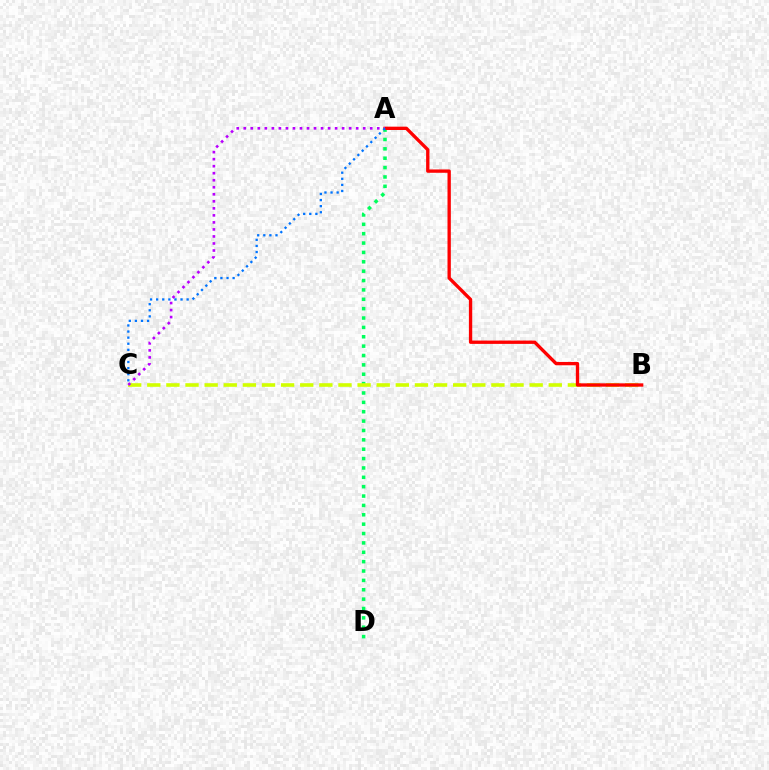{('A', 'D'): [{'color': '#00ff5c', 'line_style': 'dotted', 'thickness': 2.55}], ('B', 'C'): [{'color': '#d1ff00', 'line_style': 'dashed', 'thickness': 2.6}], ('A', 'B'): [{'color': '#ff0000', 'line_style': 'solid', 'thickness': 2.4}], ('A', 'C'): [{'color': '#b900ff', 'line_style': 'dotted', 'thickness': 1.91}, {'color': '#0074ff', 'line_style': 'dotted', 'thickness': 1.66}]}